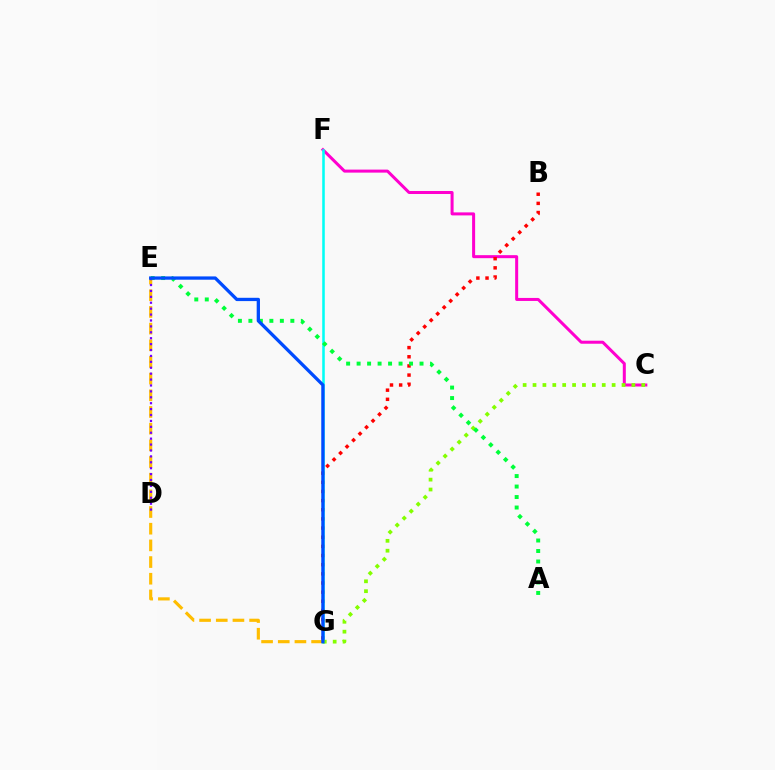{('C', 'F'): [{'color': '#ff00cf', 'line_style': 'solid', 'thickness': 2.17}], ('B', 'G'): [{'color': '#ff0000', 'line_style': 'dotted', 'thickness': 2.49}], ('F', 'G'): [{'color': '#00fff6', 'line_style': 'solid', 'thickness': 1.84}], ('C', 'G'): [{'color': '#84ff00', 'line_style': 'dotted', 'thickness': 2.69}], ('E', 'G'): [{'color': '#ffbd00', 'line_style': 'dashed', 'thickness': 2.27}, {'color': '#004bff', 'line_style': 'solid', 'thickness': 2.37}], ('A', 'E'): [{'color': '#00ff39', 'line_style': 'dotted', 'thickness': 2.85}], ('D', 'E'): [{'color': '#7200ff', 'line_style': 'dotted', 'thickness': 1.61}]}